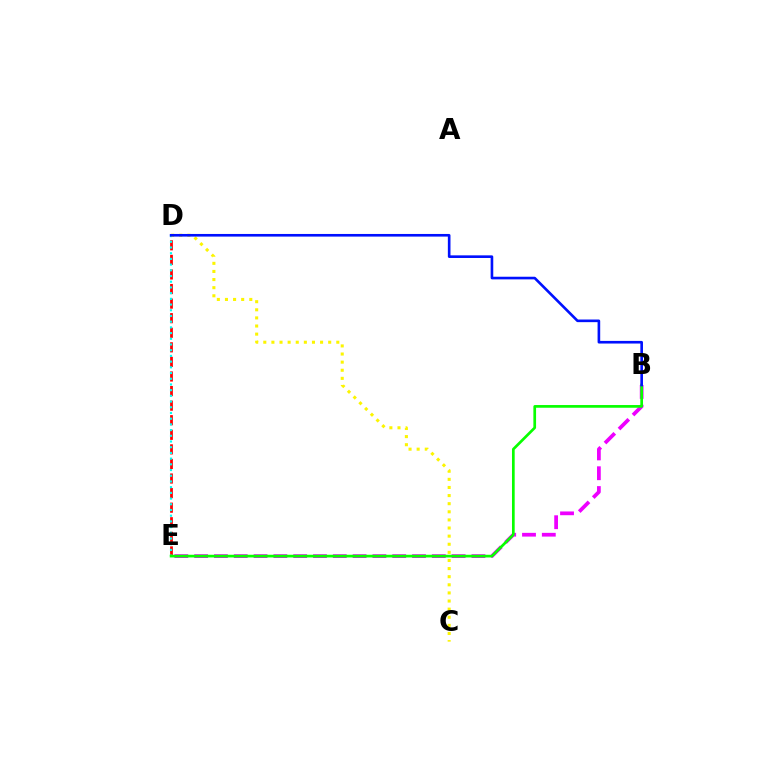{('B', 'E'): [{'color': '#ee00ff', 'line_style': 'dashed', 'thickness': 2.69}, {'color': '#08ff00', 'line_style': 'solid', 'thickness': 1.94}], ('D', 'E'): [{'color': '#ff0000', 'line_style': 'dashed', 'thickness': 1.98}, {'color': '#00fff6', 'line_style': 'dotted', 'thickness': 1.55}], ('C', 'D'): [{'color': '#fcf500', 'line_style': 'dotted', 'thickness': 2.2}], ('B', 'D'): [{'color': '#0010ff', 'line_style': 'solid', 'thickness': 1.89}]}